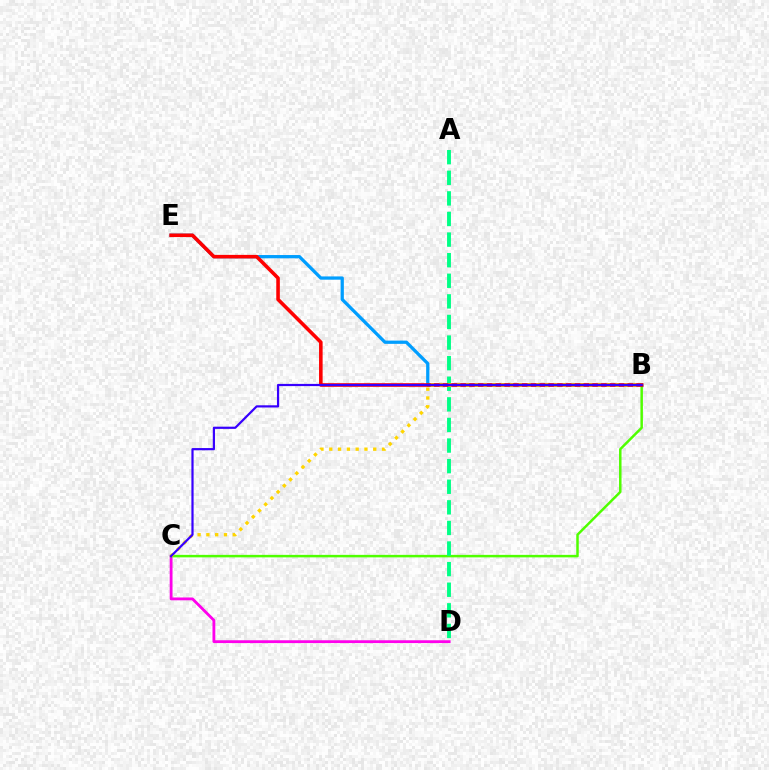{('B', 'E'): [{'color': '#009eff', 'line_style': 'solid', 'thickness': 2.34}, {'color': '#ff0000', 'line_style': 'solid', 'thickness': 2.58}], ('C', 'D'): [{'color': '#ff00ed', 'line_style': 'solid', 'thickness': 2.03}], ('B', 'C'): [{'color': '#4fff00', 'line_style': 'solid', 'thickness': 1.79}, {'color': '#ffd500', 'line_style': 'dotted', 'thickness': 2.39}, {'color': '#3700ff', 'line_style': 'solid', 'thickness': 1.59}], ('A', 'D'): [{'color': '#00ff86', 'line_style': 'dashed', 'thickness': 2.8}]}